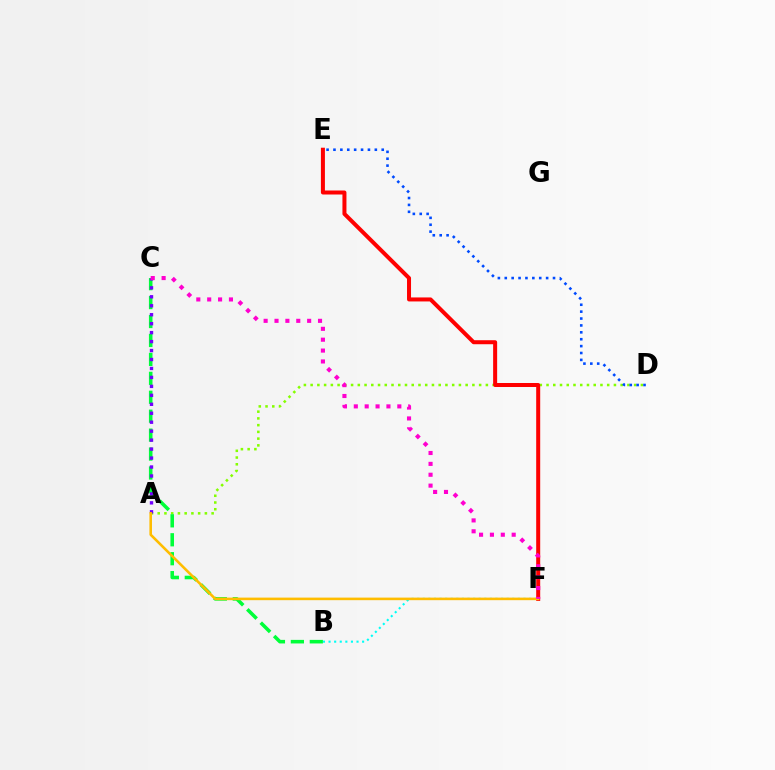{('A', 'D'): [{'color': '#84ff00', 'line_style': 'dotted', 'thickness': 1.83}], ('B', 'C'): [{'color': '#00ff39', 'line_style': 'dashed', 'thickness': 2.57}], ('B', 'F'): [{'color': '#00fff6', 'line_style': 'dotted', 'thickness': 1.52}], ('E', 'F'): [{'color': '#ff0000', 'line_style': 'solid', 'thickness': 2.89}], ('A', 'C'): [{'color': '#7200ff', 'line_style': 'dotted', 'thickness': 2.43}], ('A', 'F'): [{'color': '#ffbd00', 'line_style': 'solid', 'thickness': 1.85}], ('D', 'E'): [{'color': '#004bff', 'line_style': 'dotted', 'thickness': 1.87}], ('C', 'F'): [{'color': '#ff00cf', 'line_style': 'dotted', 'thickness': 2.96}]}